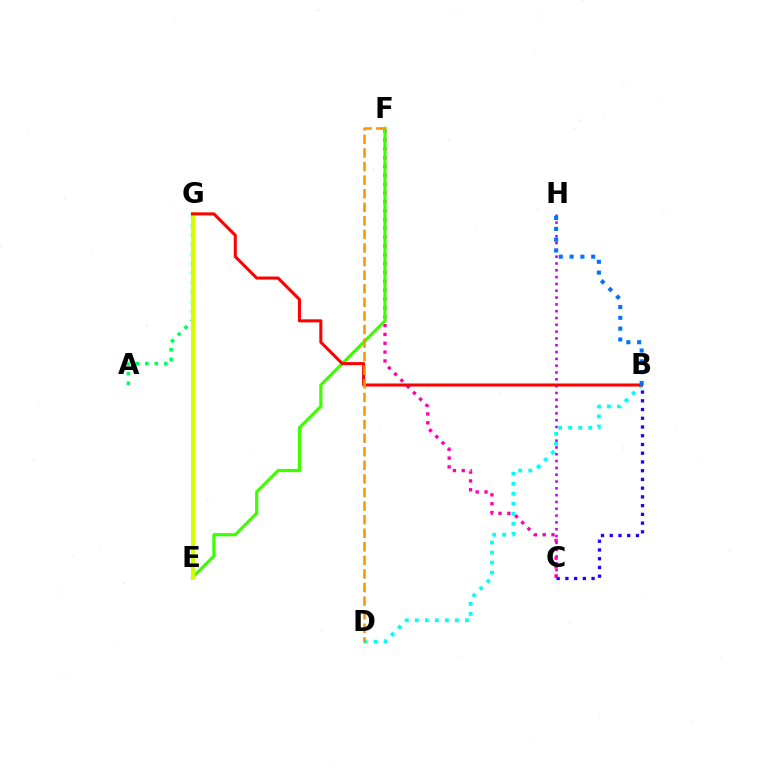{('B', 'C'): [{'color': '#2500ff', 'line_style': 'dotted', 'thickness': 2.37}], ('C', 'H'): [{'color': '#b900ff', 'line_style': 'dotted', 'thickness': 1.85}], ('A', 'G'): [{'color': '#00ff5c', 'line_style': 'dotted', 'thickness': 2.59}], ('B', 'D'): [{'color': '#00fff6', 'line_style': 'dotted', 'thickness': 2.72}], ('C', 'F'): [{'color': '#ff00ac', 'line_style': 'dotted', 'thickness': 2.4}], ('E', 'F'): [{'color': '#3dff00', 'line_style': 'solid', 'thickness': 2.3}], ('E', 'G'): [{'color': '#d1ff00', 'line_style': 'solid', 'thickness': 2.89}], ('B', 'G'): [{'color': '#ff0000', 'line_style': 'solid', 'thickness': 2.19}], ('D', 'F'): [{'color': '#ff9400', 'line_style': 'dashed', 'thickness': 1.84}], ('B', 'H'): [{'color': '#0074ff', 'line_style': 'dotted', 'thickness': 2.94}]}